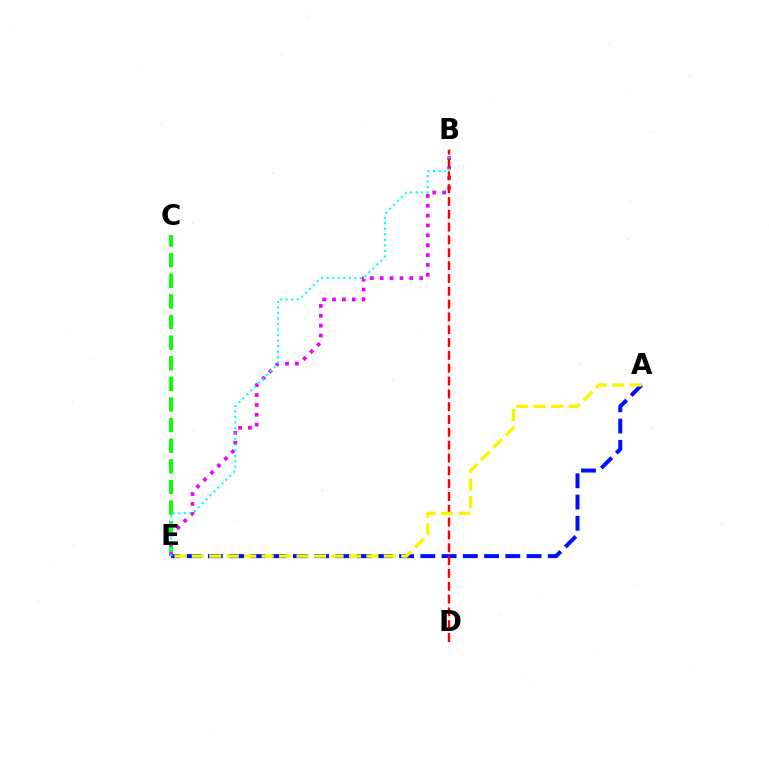{('C', 'E'): [{'color': '#08ff00', 'line_style': 'dashed', 'thickness': 2.8}], ('A', 'E'): [{'color': '#0010ff', 'line_style': 'dashed', 'thickness': 2.89}, {'color': '#fcf500', 'line_style': 'dashed', 'thickness': 2.37}], ('B', 'E'): [{'color': '#ee00ff', 'line_style': 'dotted', 'thickness': 2.68}, {'color': '#00fff6', 'line_style': 'dotted', 'thickness': 1.5}], ('B', 'D'): [{'color': '#ff0000', 'line_style': 'dashed', 'thickness': 1.74}]}